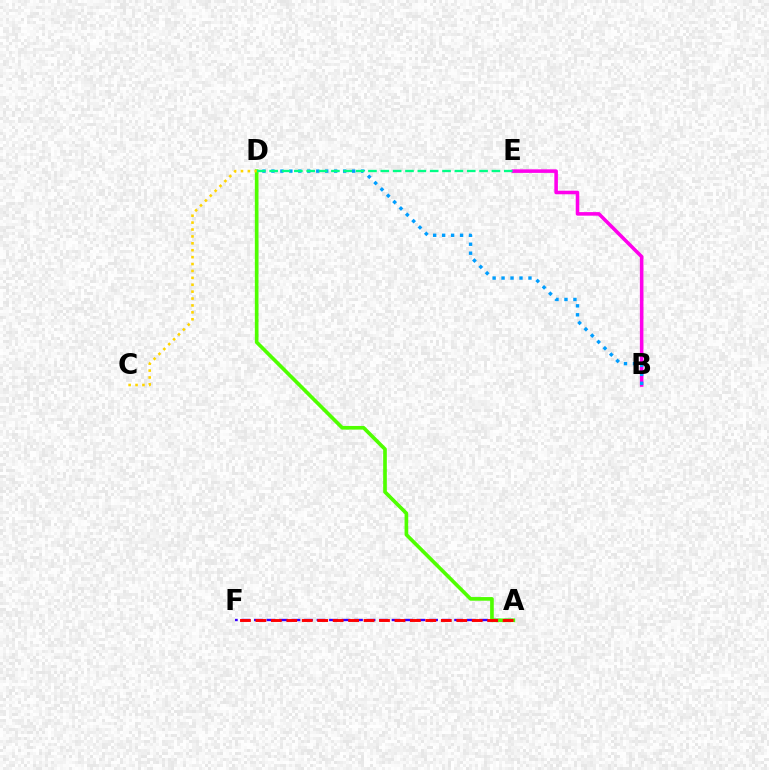{('A', 'F'): [{'color': '#3700ff', 'line_style': 'dashed', 'thickness': 1.7}, {'color': '#ff0000', 'line_style': 'dashed', 'thickness': 2.1}], ('A', 'D'): [{'color': '#4fff00', 'line_style': 'solid', 'thickness': 2.63}], ('C', 'D'): [{'color': '#ffd500', 'line_style': 'dotted', 'thickness': 1.88}], ('B', 'E'): [{'color': '#ff00ed', 'line_style': 'solid', 'thickness': 2.56}], ('B', 'D'): [{'color': '#009eff', 'line_style': 'dotted', 'thickness': 2.44}], ('D', 'E'): [{'color': '#00ff86', 'line_style': 'dashed', 'thickness': 1.68}]}